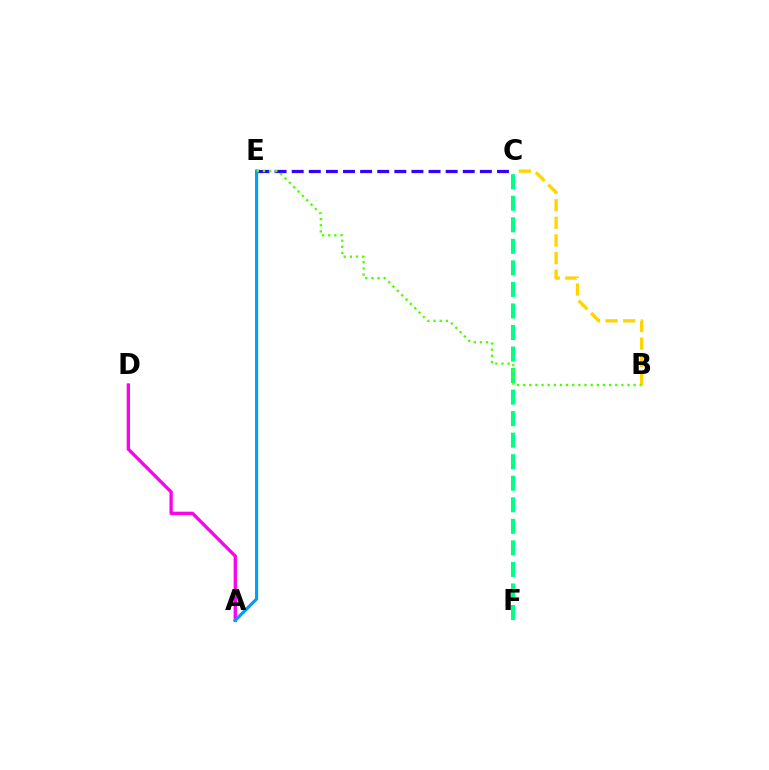{('A', 'E'): [{'color': '#ff0000', 'line_style': 'solid', 'thickness': 1.89}, {'color': '#009eff', 'line_style': 'solid', 'thickness': 2.18}], ('B', 'C'): [{'color': '#ffd500', 'line_style': 'dashed', 'thickness': 2.39}], ('A', 'D'): [{'color': '#ff00ed', 'line_style': 'solid', 'thickness': 2.38}], ('C', 'F'): [{'color': '#00ff86', 'line_style': 'dashed', 'thickness': 2.93}], ('C', 'E'): [{'color': '#3700ff', 'line_style': 'dashed', 'thickness': 2.32}], ('B', 'E'): [{'color': '#4fff00', 'line_style': 'dotted', 'thickness': 1.67}]}